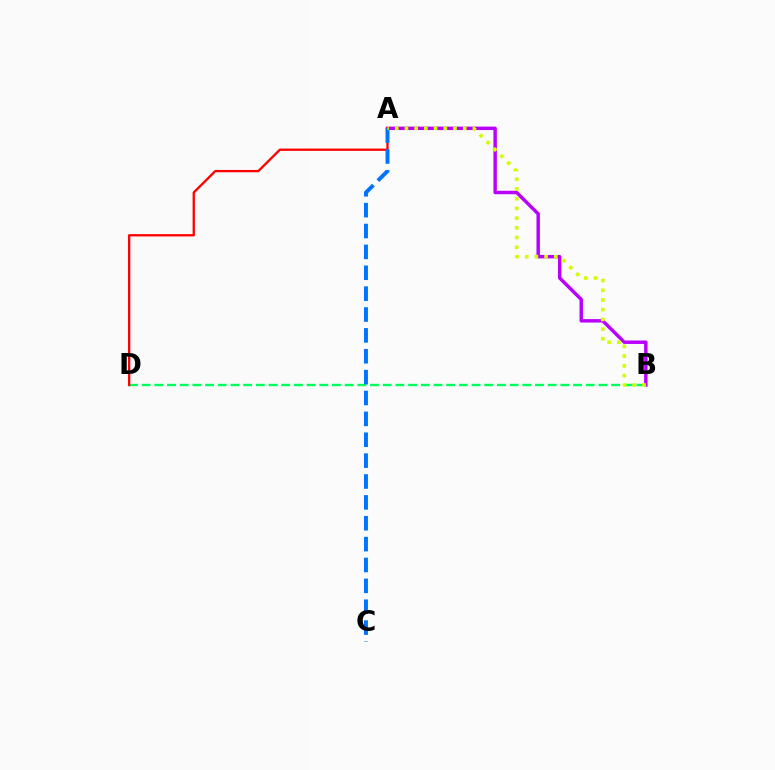{('A', 'B'): [{'color': '#b900ff', 'line_style': 'solid', 'thickness': 2.49}, {'color': '#d1ff00', 'line_style': 'dotted', 'thickness': 2.64}], ('B', 'D'): [{'color': '#00ff5c', 'line_style': 'dashed', 'thickness': 1.72}], ('A', 'D'): [{'color': '#ff0000', 'line_style': 'solid', 'thickness': 1.66}], ('A', 'C'): [{'color': '#0074ff', 'line_style': 'dashed', 'thickness': 2.84}]}